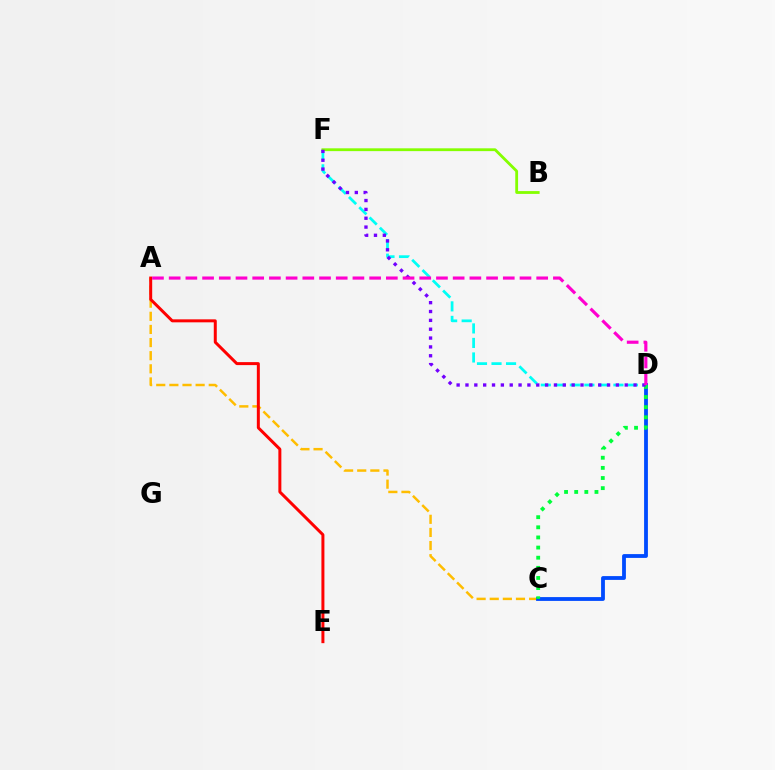{('A', 'C'): [{'color': '#ffbd00', 'line_style': 'dashed', 'thickness': 1.78}], ('C', 'D'): [{'color': '#004bff', 'line_style': 'solid', 'thickness': 2.74}, {'color': '#00ff39', 'line_style': 'dotted', 'thickness': 2.75}], ('A', 'E'): [{'color': '#ff0000', 'line_style': 'solid', 'thickness': 2.15}], ('D', 'F'): [{'color': '#00fff6', 'line_style': 'dashed', 'thickness': 1.97}, {'color': '#7200ff', 'line_style': 'dotted', 'thickness': 2.4}], ('B', 'F'): [{'color': '#84ff00', 'line_style': 'solid', 'thickness': 2.02}], ('A', 'D'): [{'color': '#ff00cf', 'line_style': 'dashed', 'thickness': 2.27}]}